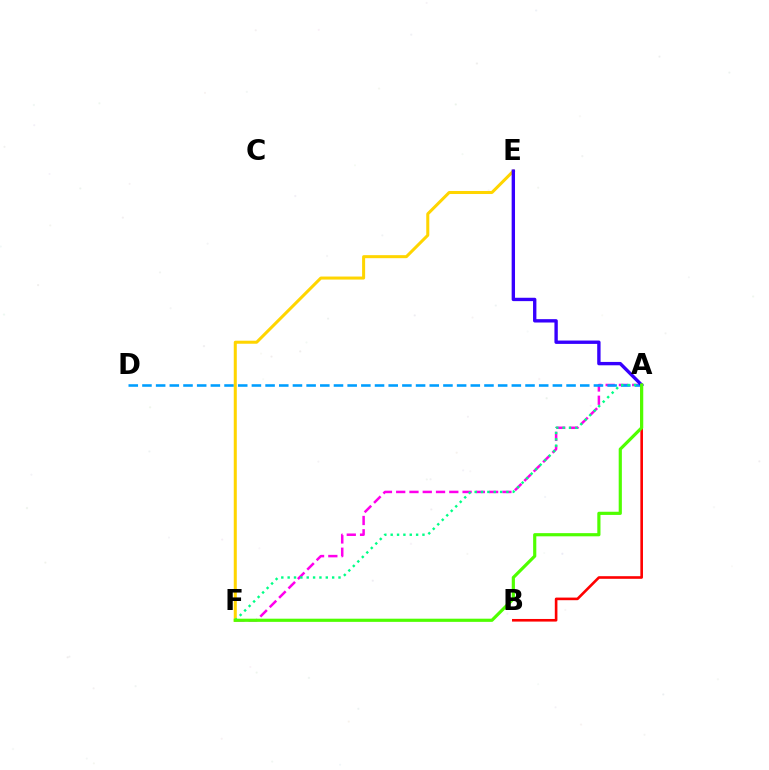{('A', 'F'): [{'color': '#ff00ed', 'line_style': 'dashed', 'thickness': 1.8}, {'color': '#00ff86', 'line_style': 'dotted', 'thickness': 1.73}, {'color': '#4fff00', 'line_style': 'solid', 'thickness': 2.29}], ('A', 'D'): [{'color': '#009eff', 'line_style': 'dashed', 'thickness': 1.86}], ('E', 'F'): [{'color': '#ffd500', 'line_style': 'solid', 'thickness': 2.18}], ('A', 'B'): [{'color': '#ff0000', 'line_style': 'solid', 'thickness': 1.89}], ('A', 'E'): [{'color': '#3700ff', 'line_style': 'solid', 'thickness': 2.42}]}